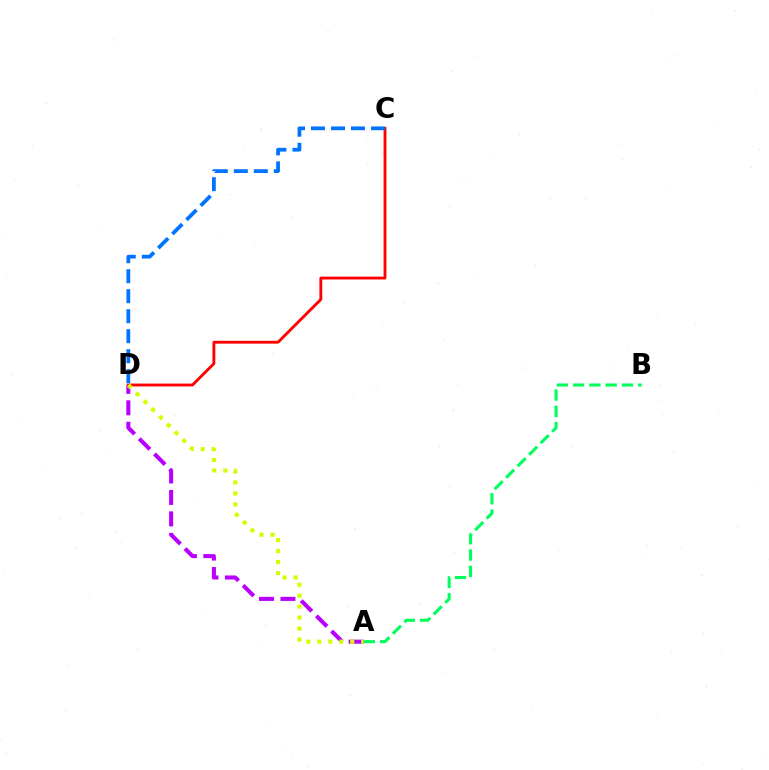{('A', 'B'): [{'color': '#00ff5c', 'line_style': 'dashed', 'thickness': 2.21}], ('A', 'D'): [{'color': '#b900ff', 'line_style': 'dashed', 'thickness': 2.92}, {'color': '#d1ff00', 'line_style': 'dotted', 'thickness': 2.98}], ('C', 'D'): [{'color': '#ff0000', 'line_style': 'solid', 'thickness': 2.05}, {'color': '#0074ff', 'line_style': 'dashed', 'thickness': 2.72}]}